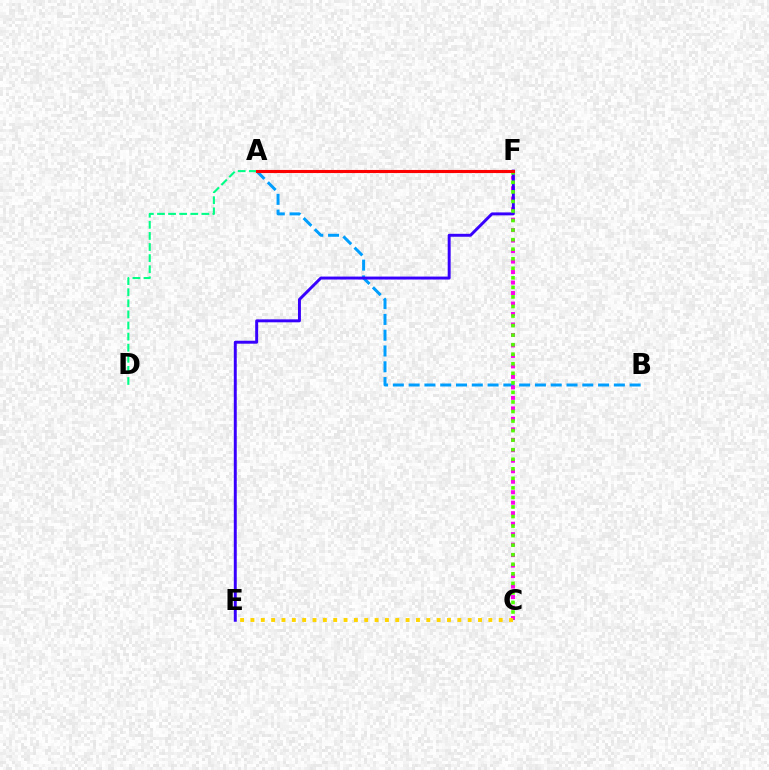{('A', 'D'): [{'color': '#00ff86', 'line_style': 'dashed', 'thickness': 1.51}], ('A', 'B'): [{'color': '#009eff', 'line_style': 'dashed', 'thickness': 2.14}], ('C', 'F'): [{'color': '#ff00ed', 'line_style': 'dotted', 'thickness': 2.85}, {'color': '#4fff00', 'line_style': 'dotted', 'thickness': 2.59}], ('E', 'F'): [{'color': '#3700ff', 'line_style': 'solid', 'thickness': 2.12}], ('C', 'E'): [{'color': '#ffd500', 'line_style': 'dotted', 'thickness': 2.81}], ('A', 'F'): [{'color': '#ff0000', 'line_style': 'solid', 'thickness': 2.23}]}